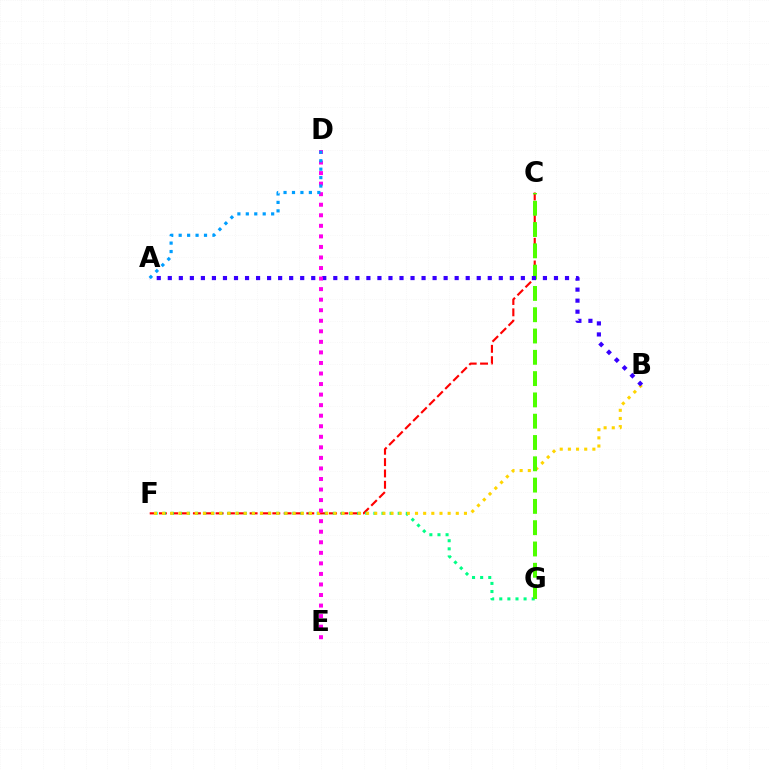{('C', 'F'): [{'color': '#ff0000', 'line_style': 'dashed', 'thickness': 1.54}], ('F', 'G'): [{'color': '#00ff86', 'line_style': 'dotted', 'thickness': 2.2}], ('B', 'F'): [{'color': '#ffd500', 'line_style': 'dotted', 'thickness': 2.22}], ('C', 'G'): [{'color': '#4fff00', 'line_style': 'dashed', 'thickness': 2.89}], ('A', 'B'): [{'color': '#3700ff', 'line_style': 'dotted', 'thickness': 3.0}], ('D', 'E'): [{'color': '#ff00ed', 'line_style': 'dotted', 'thickness': 2.87}], ('A', 'D'): [{'color': '#009eff', 'line_style': 'dotted', 'thickness': 2.29}]}